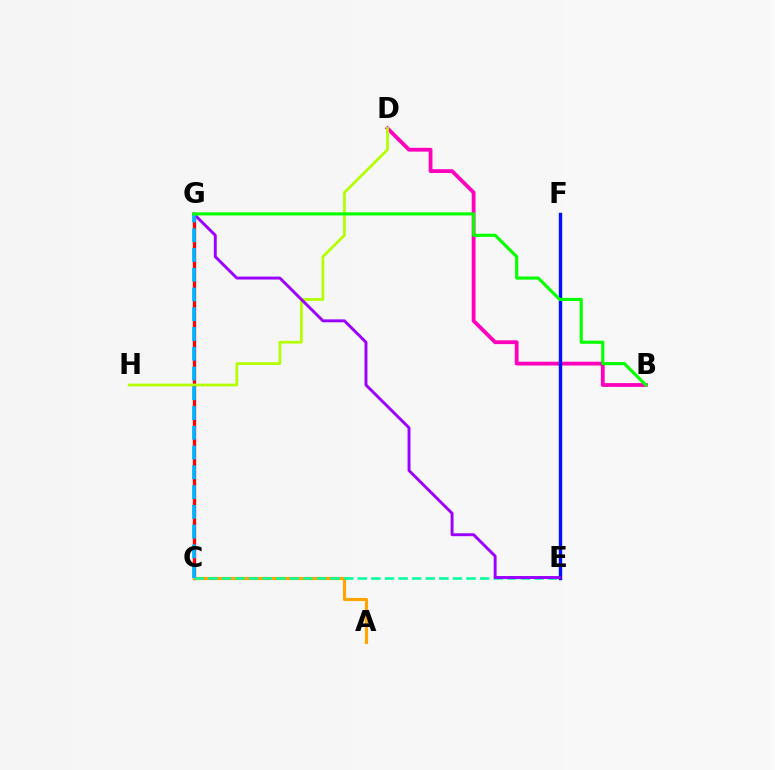{('C', 'G'): [{'color': '#ff0000', 'line_style': 'solid', 'thickness': 2.37}, {'color': '#00b5ff', 'line_style': 'dashed', 'thickness': 2.68}], ('B', 'D'): [{'color': '#ff00bd', 'line_style': 'solid', 'thickness': 2.73}], ('E', 'F'): [{'color': '#0010ff', 'line_style': 'solid', 'thickness': 2.43}], ('A', 'C'): [{'color': '#ffa500', 'line_style': 'solid', 'thickness': 2.26}], ('C', 'E'): [{'color': '#00ff9d', 'line_style': 'dashed', 'thickness': 1.85}], ('D', 'H'): [{'color': '#b3ff00', 'line_style': 'solid', 'thickness': 1.97}], ('E', 'G'): [{'color': '#9b00ff', 'line_style': 'solid', 'thickness': 2.1}], ('B', 'G'): [{'color': '#08ff00', 'line_style': 'solid', 'thickness': 2.25}]}